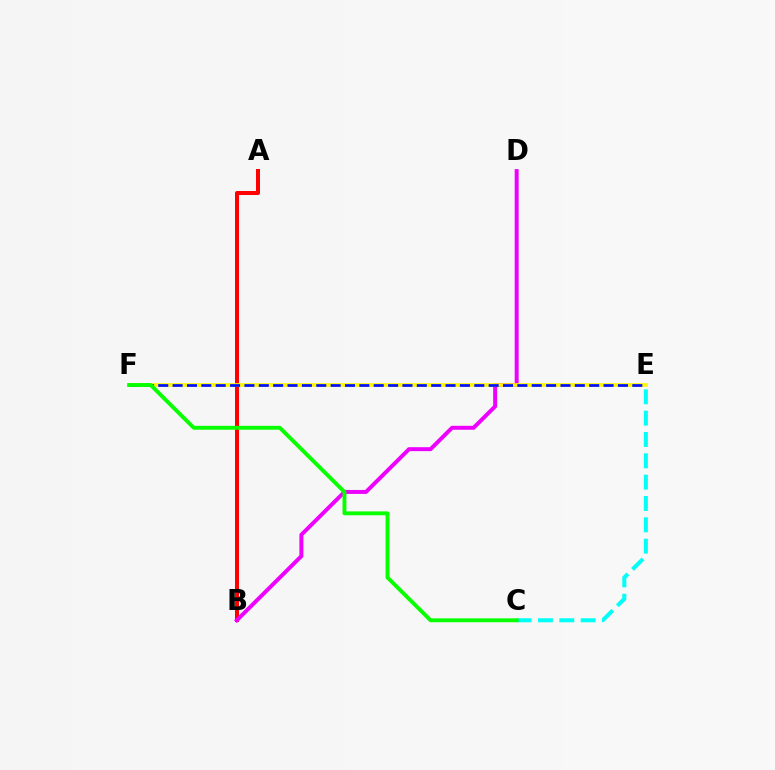{('C', 'E'): [{'color': '#00fff6', 'line_style': 'dashed', 'thickness': 2.9}], ('A', 'B'): [{'color': '#ff0000', 'line_style': 'solid', 'thickness': 2.89}], ('B', 'D'): [{'color': '#ee00ff', 'line_style': 'solid', 'thickness': 2.85}], ('E', 'F'): [{'color': '#fcf500', 'line_style': 'solid', 'thickness': 2.64}, {'color': '#0010ff', 'line_style': 'dashed', 'thickness': 1.95}], ('C', 'F'): [{'color': '#08ff00', 'line_style': 'solid', 'thickness': 2.79}]}